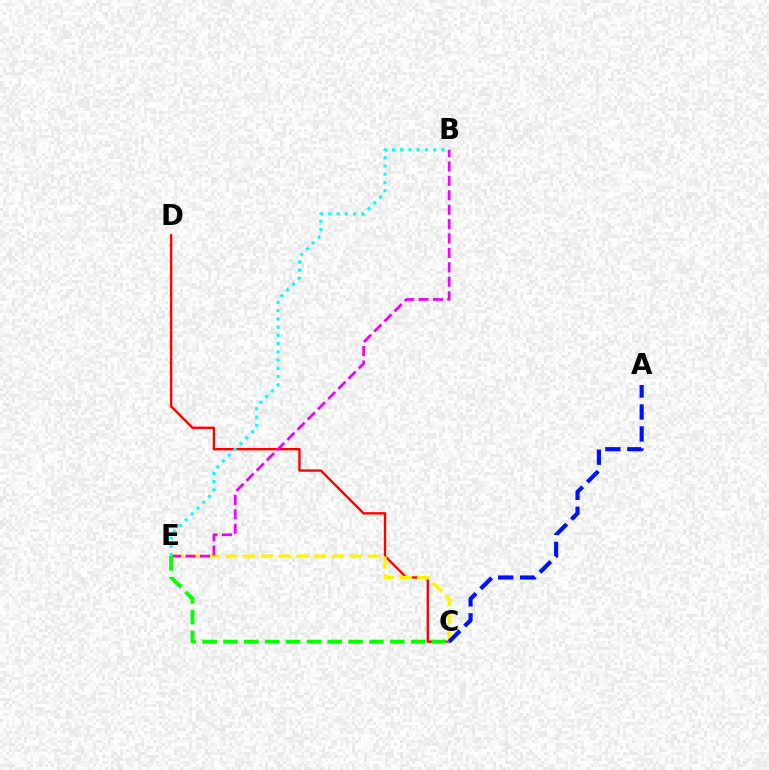{('C', 'D'): [{'color': '#ff0000', 'line_style': 'solid', 'thickness': 1.7}], ('C', 'E'): [{'color': '#fcf500', 'line_style': 'dashed', 'thickness': 2.42}, {'color': '#08ff00', 'line_style': 'dashed', 'thickness': 2.83}], ('A', 'C'): [{'color': '#0010ff', 'line_style': 'dashed', 'thickness': 2.99}], ('B', 'E'): [{'color': '#ee00ff', 'line_style': 'dashed', 'thickness': 1.96}, {'color': '#00fff6', 'line_style': 'dotted', 'thickness': 2.24}]}